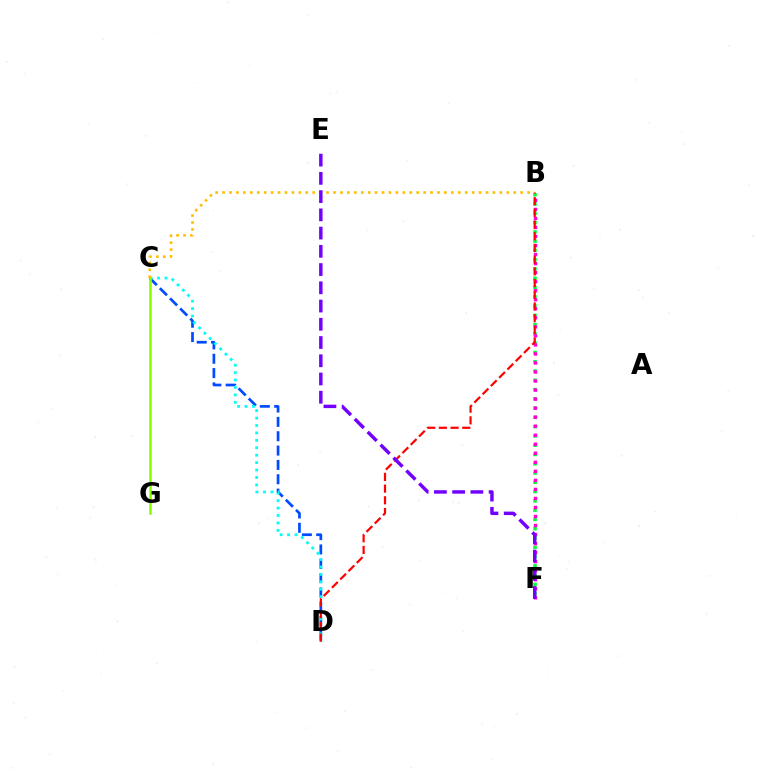{('C', 'D'): [{'color': '#004bff', 'line_style': 'dashed', 'thickness': 1.95}, {'color': '#00fff6', 'line_style': 'dotted', 'thickness': 2.02}], ('B', 'F'): [{'color': '#00ff39', 'line_style': 'dotted', 'thickness': 2.52}, {'color': '#ff00cf', 'line_style': 'dotted', 'thickness': 2.45}], ('C', 'G'): [{'color': '#84ff00', 'line_style': 'solid', 'thickness': 1.83}], ('B', 'C'): [{'color': '#ffbd00', 'line_style': 'dotted', 'thickness': 1.88}], ('B', 'D'): [{'color': '#ff0000', 'line_style': 'dashed', 'thickness': 1.59}], ('E', 'F'): [{'color': '#7200ff', 'line_style': 'dashed', 'thickness': 2.48}]}